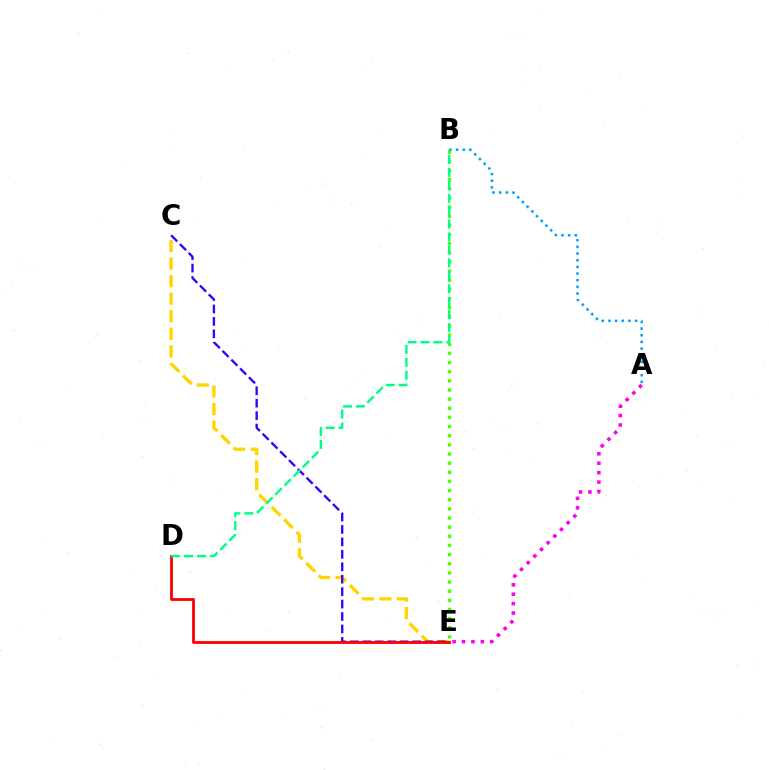{('B', 'E'): [{'color': '#4fff00', 'line_style': 'dotted', 'thickness': 2.48}], ('A', 'E'): [{'color': '#ff00ed', 'line_style': 'dotted', 'thickness': 2.56}], ('C', 'E'): [{'color': '#ffd500', 'line_style': 'dashed', 'thickness': 2.39}, {'color': '#3700ff', 'line_style': 'dashed', 'thickness': 1.69}], ('A', 'B'): [{'color': '#009eff', 'line_style': 'dotted', 'thickness': 1.81}], ('D', 'E'): [{'color': '#ff0000', 'line_style': 'solid', 'thickness': 2.02}], ('B', 'D'): [{'color': '#00ff86', 'line_style': 'dashed', 'thickness': 1.76}]}